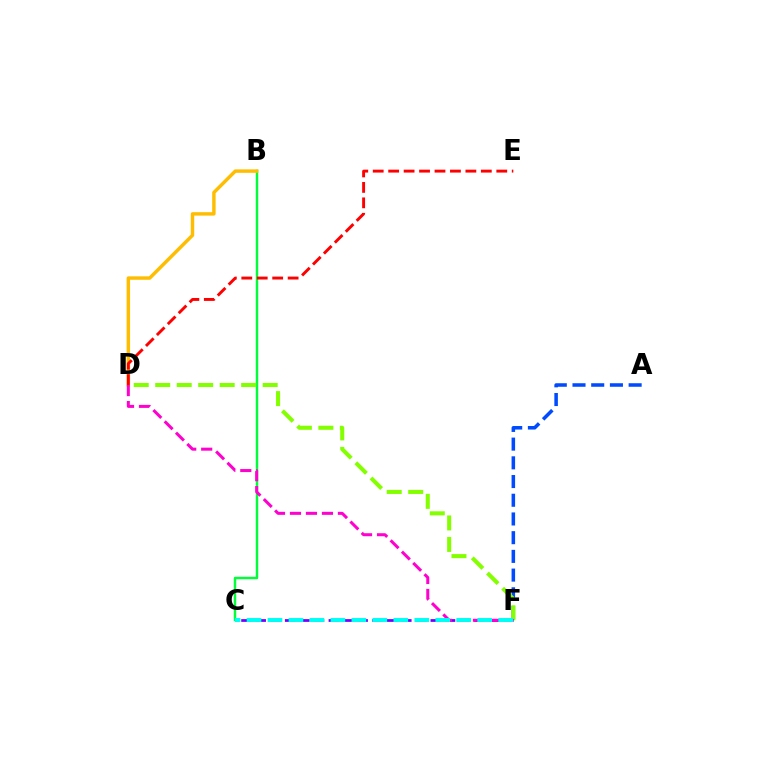{('B', 'C'): [{'color': '#00ff39', 'line_style': 'solid', 'thickness': 1.77}], ('B', 'D'): [{'color': '#ffbd00', 'line_style': 'solid', 'thickness': 2.47}], ('A', 'F'): [{'color': '#004bff', 'line_style': 'dashed', 'thickness': 2.54}], ('D', 'E'): [{'color': '#ff0000', 'line_style': 'dashed', 'thickness': 2.1}], ('D', 'F'): [{'color': '#84ff00', 'line_style': 'dashed', 'thickness': 2.92}, {'color': '#ff00cf', 'line_style': 'dashed', 'thickness': 2.17}], ('C', 'F'): [{'color': '#7200ff', 'line_style': 'dashed', 'thickness': 1.98}, {'color': '#00fff6', 'line_style': 'dashed', 'thickness': 2.85}]}